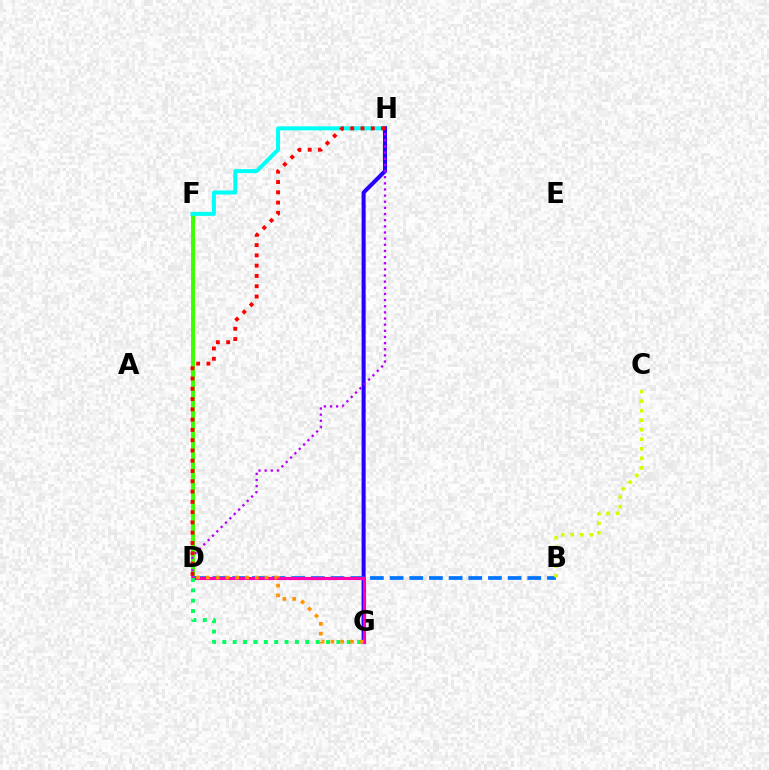{('D', 'F'): [{'color': '#3dff00', 'line_style': 'solid', 'thickness': 2.82}], ('F', 'H'): [{'color': '#00fff6', 'line_style': 'solid', 'thickness': 2.9}], ('G', 'H'): [{'color': '#2500ff', 'line_style': 'solid', 'thickness': 2.92}], ('D', 'H'): [{'color': '#b900ff', 'line_style': 'dotted', 'thickness': 1.67}, {'color': '#ff0000', 'line_style': 'dotted', 'thickness': 2.79}], ('B', 'D'): [{'color': '#0074ff', 'line_style': 'dashed', 'thickness': 2.67}], ('D', 'G'): [{'color': '#ff00ac', 'line_style': 'solid', 'thickness': 2.26}, {'color': '#00ff5c', 'line_style': 'dotted', 'thickness': 2.82}, {'color': '#ff9400', 'line_style': 'dotted', 'thickness': 2.66}], ('B', 'C'): [{'color': '#d1ff00', 'line_style': 'dotted', 'thickness': 2.59}]}